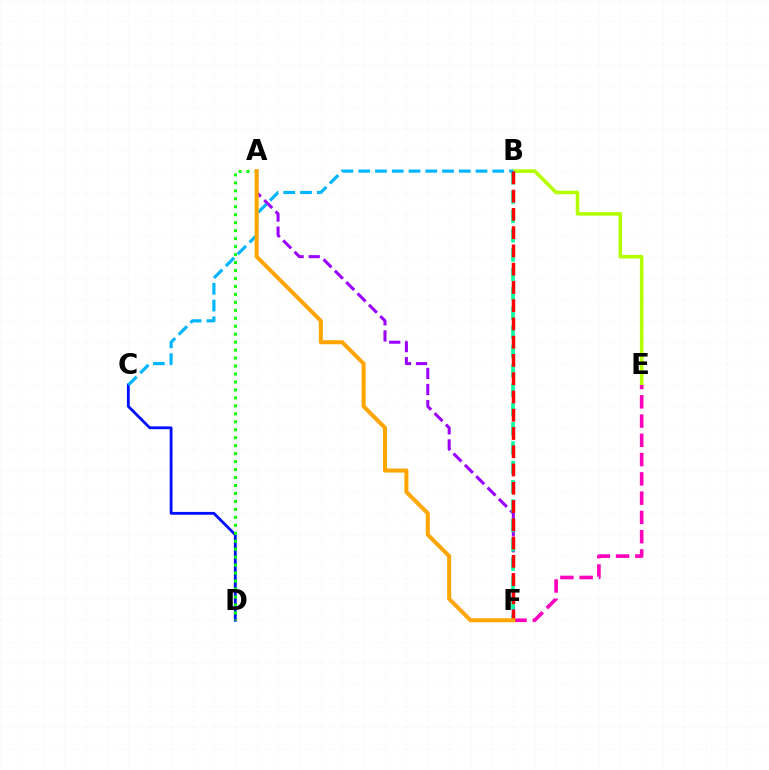{('A', 'F'): [{'color': '#9b00ff', 'line_style': 'dashed', 'thickness': 2.18}, {'color': '#ffa500', 'line_style': 'solid', 'thickness': 2.89}], ('C', 'D'): [{'color': '#0010ff', 'line_style': 'solid', 'thickness': 2.03}], ('B', 'E'): [{'color': '#b3ff00', 'line_style': 'solid', 'thickness': 2.57}], ('B', 'F'): [{'color': '#00ff9d', 'line_style': 'dashed', 'thickness': 2.62}, {'color': '#ff0000', 'line_style': 'dashed', 'thickness': 2.48}], ('A', 'D'): [{'color': '#08ff00', 'line_style': 'dotted', 'thickness': 2.16}], ('B', 'C'): [{'color': '#00b5ff', 'line_style': 'dashed', 'thickness': 2.28}], ('E', 'F'): [{'color': '#ff00bd', 'line_style': 'dashed', 'thickness': 2.62}]}